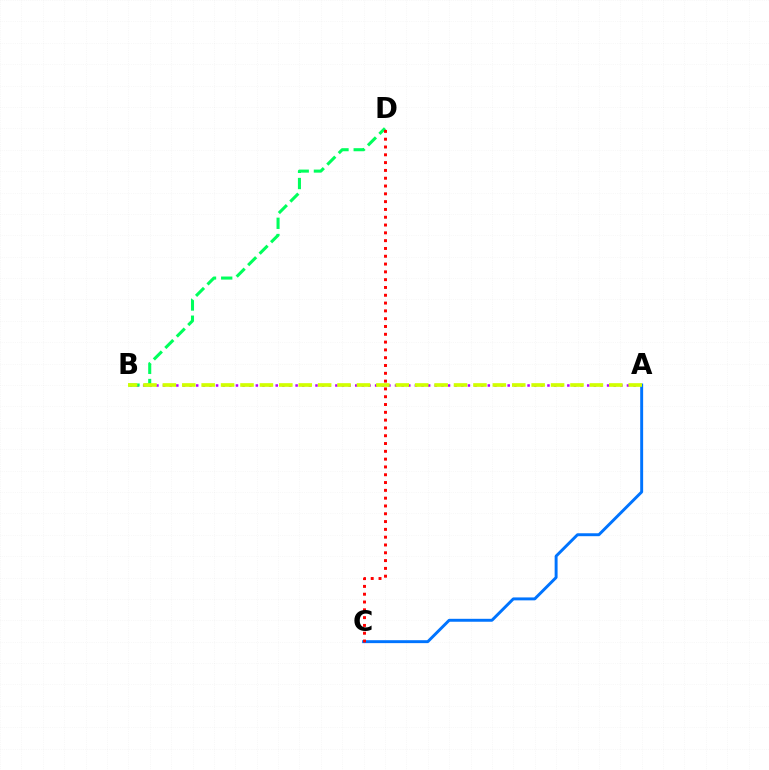{('A', 'B'): [{'color': '#b900ff', 'line_style': 'dotted', 'thickness': 1.8}, {'color': '#d1ff00', 'line_style': 'dashed', 'thickness': 2.64}], ('A', 'C'): [{'color': '#0074ff', 'line_style': 'solid', 'thickness': 2.11}], ('B', 'D'): [{'color': '#00ff5c', 'line_style': 'dashed', 'thickness': 2.2}], ('C', 'D'): [{'color': '#ff0000', 'line_style': 'dotted', 'thickness': 2.12}]}